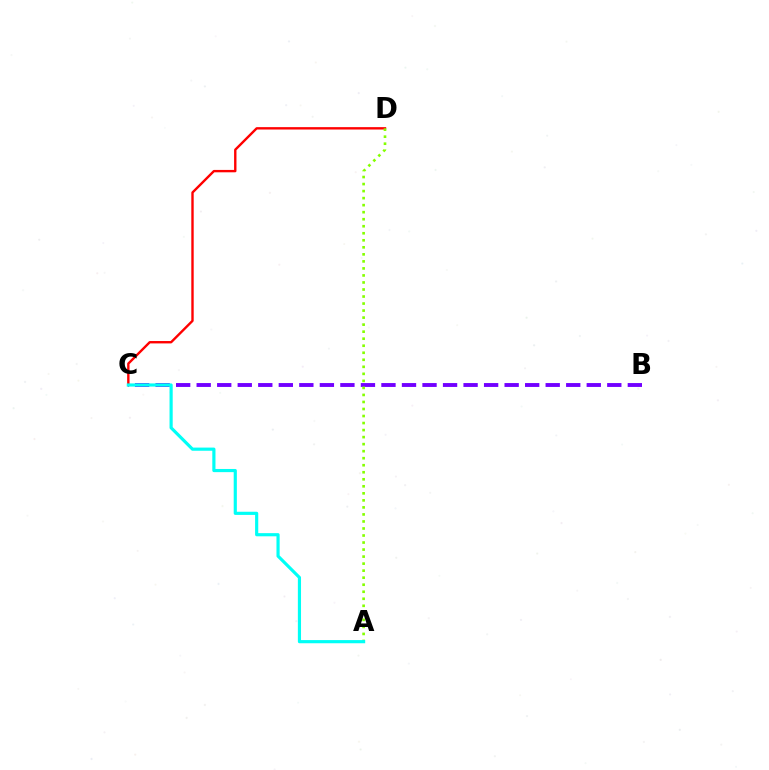{('B', 'C'): [{'color': '#7200ff', 'line_style': 'dashed', 'thickness': 2.79}], ('C', 'D'): [{'color': '#ff0000', 'line_style': 'solid', 'thickness': 1.72}], ('A', 'D'): [{'color': '#84ff00', 'line_style': 'dotted', 'thickness': 1.91}], ('A', 'C'): [{'color': '#00fff6', 'line_style': 'solid', 'thickness': 2.28}]}